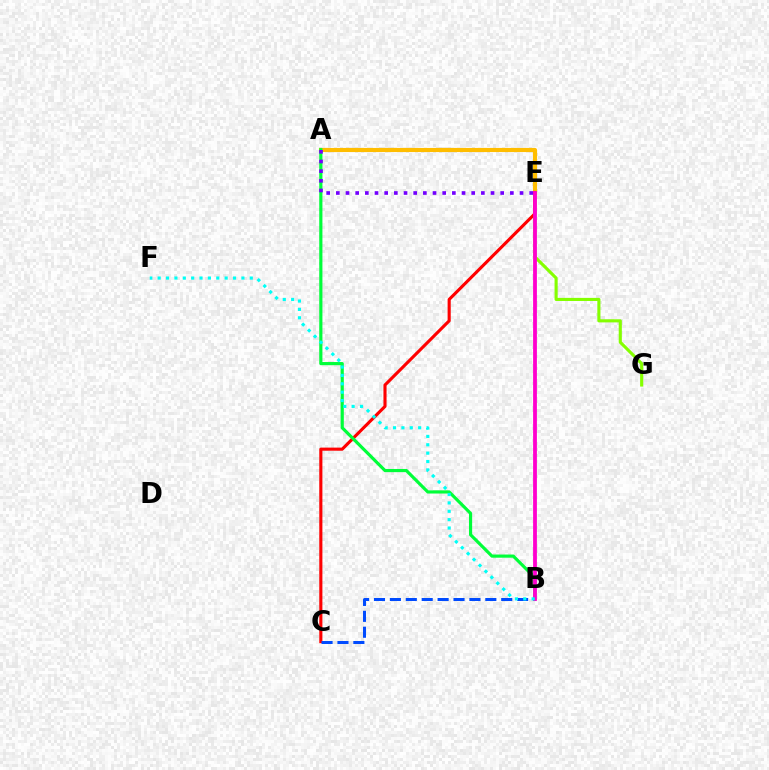{('A', 'E'): [{'color': '#ffbd00', 'line_style': 'solid', 'thickness': 2.97}, {'color': '#7200ff', 'line_style': 'dotted', 'thickness': 2.63}], ('E', 'G'): [{'color': '#84ff00', 'line_style': 'solid', 'thickness': 2.24}], ('C', 'E'): [{'color': '#ff0000', 'line_style': 'solid', 'thickness': 2.24}], ('A', 'B'): [{'color': '#00ff39', 'line_style': 'solid', 'thickness': 2.28}], ('B', 'C'): [{'color': '#004bff', 'line_style': 'dashed', 'thickness': 2.16}], ('B', 'E'): [{'color': '#ff00cf', 'line_style': 'solid', 'thickness': 2.73}], ('B', 'F'): [{'color': '#00fff6', 'line_style': 'dotted', 'thickness': 2.28}]}